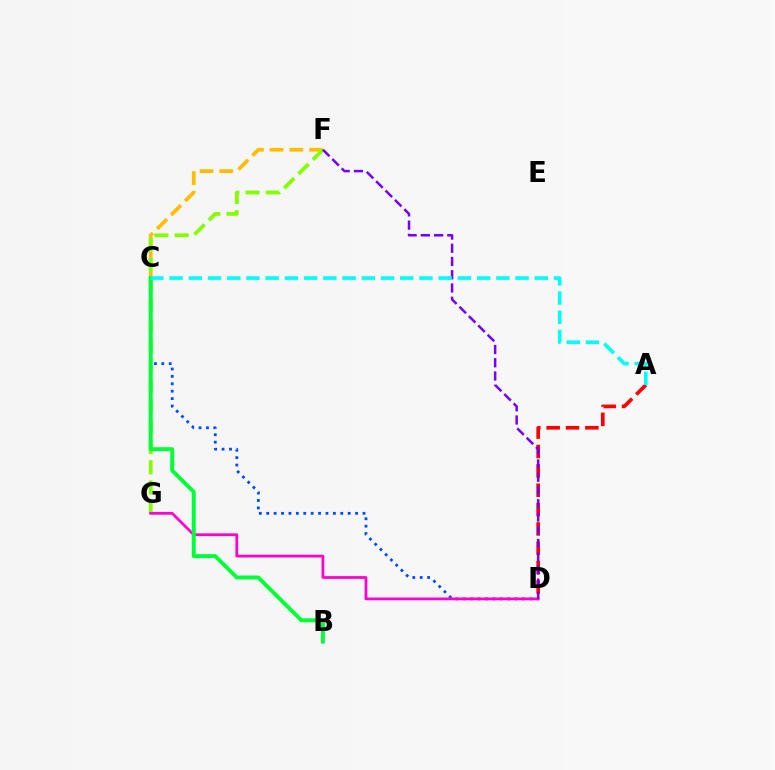{('C', 'F'): [{'color': '#ffbd00', 'line_style': 'dashed', 'thickness': 2.68}], ('A', 'D'): [{'color': '#ff0000', 'line_style': 'dashed', 'thickness': 2.63}], ('C', 'D'): [{'color': '#004bff', 'line_style': 'dotted', 'thickness': 2.01}], ('F', 'G'): [{'color': '#84ff00', 'line_style': 'dashed', 'thickness': 2.75}], ('D', 'G'): [{'color': '#ff00cf', 'line_style': 'solid', 'thickness': 1.99}], ('D', 'F'): [{'color': '#7200ff', 'line_style': 'dashed', 'thickness': 1.8}], ('B', 'C'): [{'color': '#00ff39', 'line_style': 'solid', 'thickness': 2.83}], ('A', 'C'): [{'color': '#00fff6', 'line_style': 'dashed', 'thickness': 2.61}]}